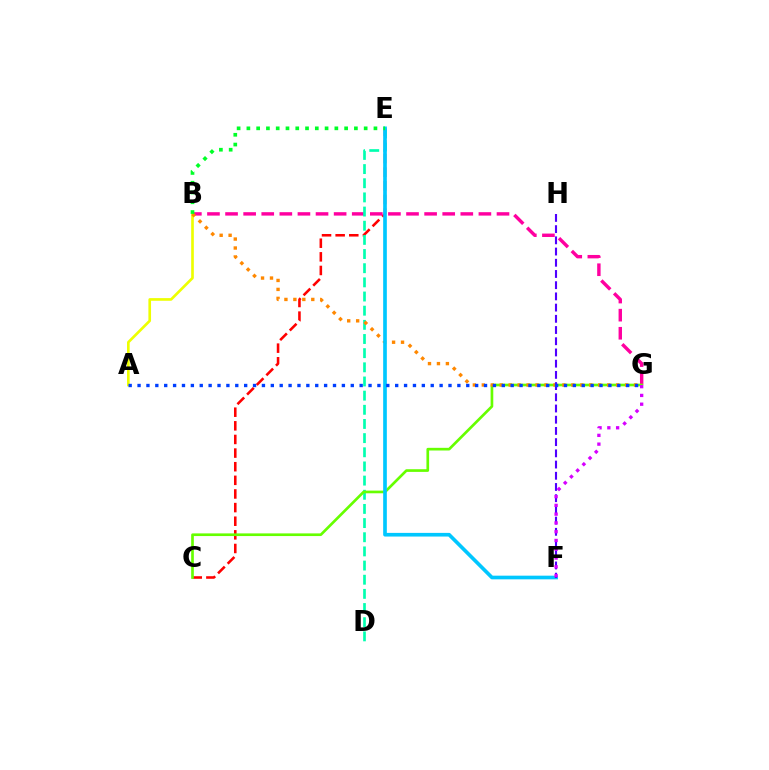{('C', 'E'): [{'color': '#ff0000', 'line_style': 'dashed', 'thickness': 1.85}], ('B', 'G'): [{'color': '#ff00a0', 'line_style': 'dashed', 'thickness': 2.46}, {'color': '#ff8800', 'line_style': 'dotted', 'thickness': 2.43}], ('A', 'B'): [{'color': '#eeff00', 'line_style': 'solid', 'thickness': 1.91}], ('D', 'E'): [{'color': '#00ffaf', 'line_style': 'dashed', 'thickness': 1.92}], ('C', 'G'): [{'color': '#66ff00', 'line_style': 'solid', 'thickness': 1.92}], ('E', 'F'): [{'color': '#00c7ff', 'line_style': 'solid', 'thickness': 2.64}], ('F', 'H'): [{'color': '#4f00ff', 'line_style': 'dashed', 'thickness': 1.52}], ('F', 'G'): [{'color': '#d600ff', 'line_style': 'dotted', 'thickness': 2.38}], ('A', 'G'): [{'color': '#003fff', 'line_style': 'dotted', 'thickness': 2.41}], ('B', 'E'): [{'color': '#00ff27', 'line_style': 'dotted', 'thickness': 2.66}]}